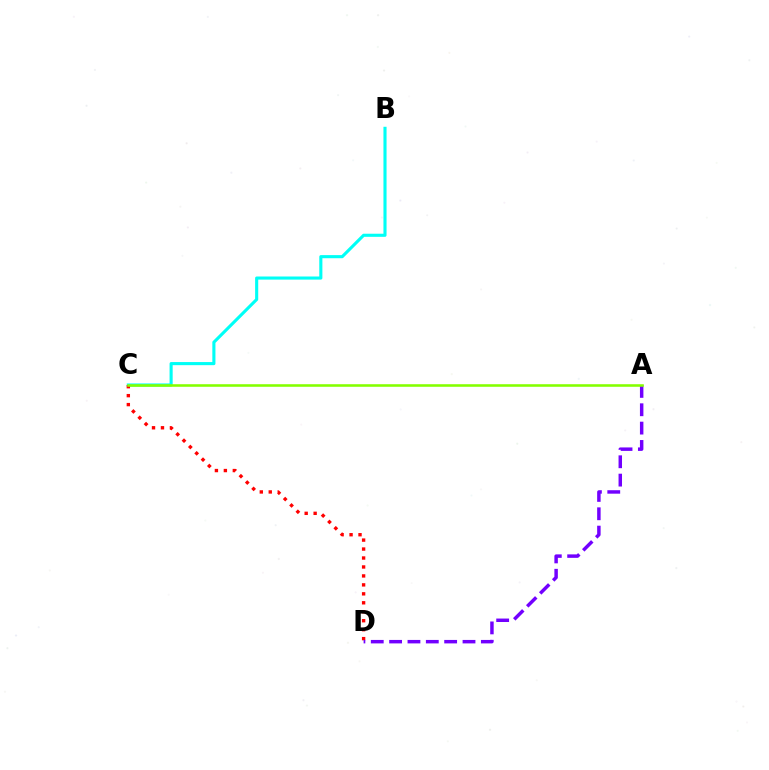{('B', 'C'): [{'color': '#00fff6', 'line_style': 'solid', 'thickness': 2.24}], ('C', 'D'): [{'color': '#ff0000', 'line_style': 'dotted', 'thickness': 2.43}], ('A', 'D'): [{'color': '#7200ff', 'line_style': 'dashed', 'thickness': 2.49}], ('A', 'C'): [{'color': '#84ff00', 'line_style': 'solid', 'thickness': 1.85}]}